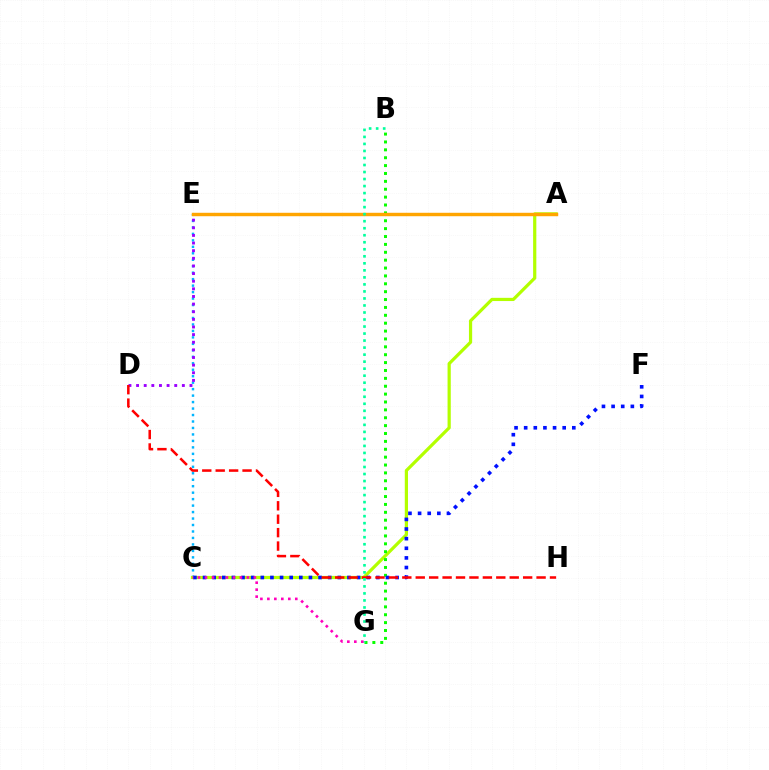{('C', 'E'): [{'color': '#00b5ff', 'line_style': 'dotted', 'thickness': 1.76}], ('A', 'C'): [{'color': '#b3ff00', 'line_style': 'solid', 'thickness': 2.31}], ('B', 'G'): [{'color': '#08ff00', 'line_style': 'dotted', 'thickness': 2.14}, {'color': '#00ff9d', 'line_style': 'dotted', 'thickness': 1.91}], ('A', 'E'): [{'color': '#ffa500', 'line_style': 'solid', 'thickness': 2.47}], ('D', 'E'): [{'color': '#9b00ff', 'line_style': 'dotted', 'thickness': 2.07}], ('C', 'F'): [{'color': '#0010ff', 'line_style': 'dotted', 'thickness': 2.62}], ('D', 'H'): [{'color': '#ff0000', 'line_style': 'dashed', 'thickness': 1.82}], ('C', 'G'): [{'color': '#ff00bd', 'line_style': 'dotted', 'thickness': 1.9}]}